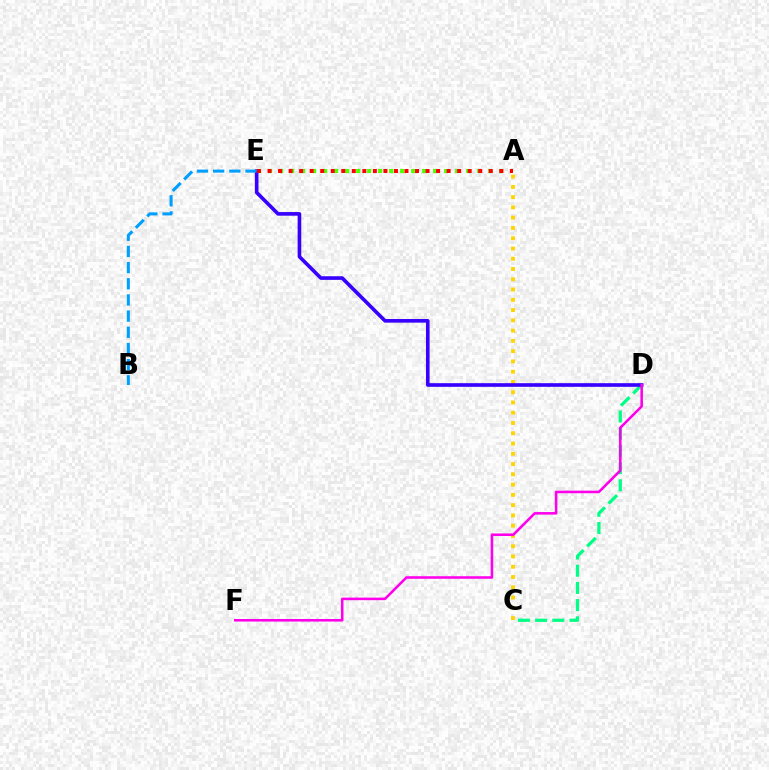{('C', 'D'): [{'color': '#00ff86', 'line_style': 'dashed', 'thickness': 2.34}], ('A', 'C'): [{'color': '#ffd500', 'line_style': 'dotted', 'thickness': 2.79}], ('A', 'E'): [{'color': '#4fff00', 'line_style': 'dotted', 'thickness': 2.99}, {'color': '#ff0000', 'line_style': 'dotted', 'thickness': 2.86}], ('D', 'E'): [{'color': '#3700ff', 'line_style': 'solid', 'thickness': 2.61}], ('B', 'E'): [{'color': '#009eff', 'line_style': 'dashed', 'thickness': 2.2}], ('D', 'F'): [{'color': '#ff00ed', 'line_style': 'solid', 'thickness': 1.85}]}